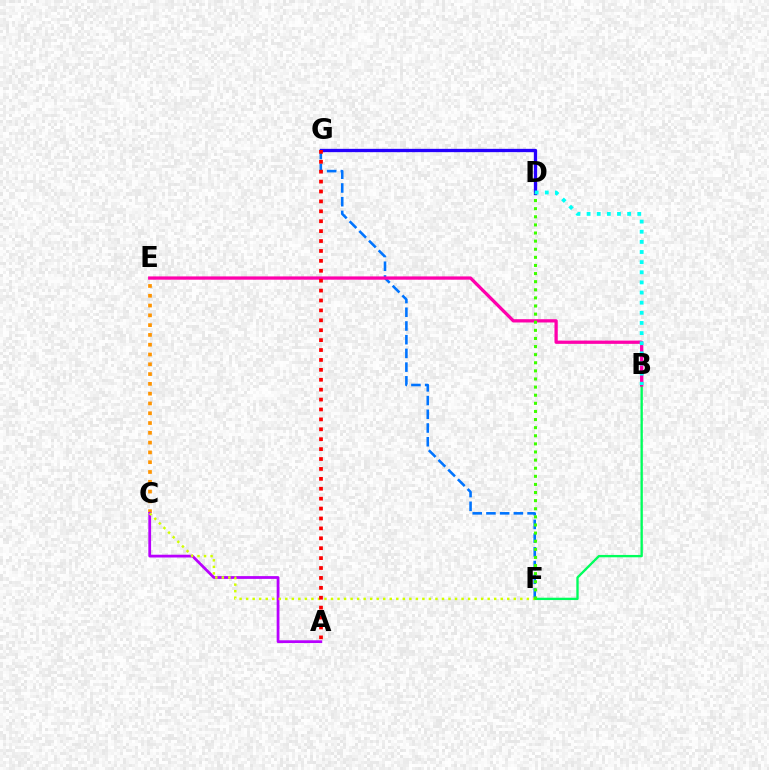{('B', 'F'): [{'color': '#00ff5c', 'line_style': 'solid', 'thickness': 1.69}], ('C', 'E'): [{'color': '#ff9400', 'line_style': 'dotted', 'thickness': 2.66}], ('F', 'G'): [{'color': '#0074ff', 'line_style': 'dashed', 'thickness': 1.86}], ('A', 'C'): [{'color': '#b900ff', 'line_style': 'solid', 'thickness': 1.99}], ('D', 'G'): [{'color': '#2500ff', 'line_style': 'solid', 'thickness': 2.39}], ('C', 'F'): [{'color': '#d1ff00', 'line_style': 'dotted', 'thickness': 1.77}], ('B', 'E'): [{'color': '#ff00ac', 'line_style': 'solid', 'thickness': 2.36}], ('D', 'F'): [{'color': '#3dff00', 'line_style': 'dotted', 'thickness': 2.2}], ('A', 'G'): [{'color': '#ff0000', 'line_style': 'dotted', 'thickness': 2.69}], ('B', 'D'): [{'color': '#00fff6', 'line_style': 'dotted', 'thickness': 2.75}]}